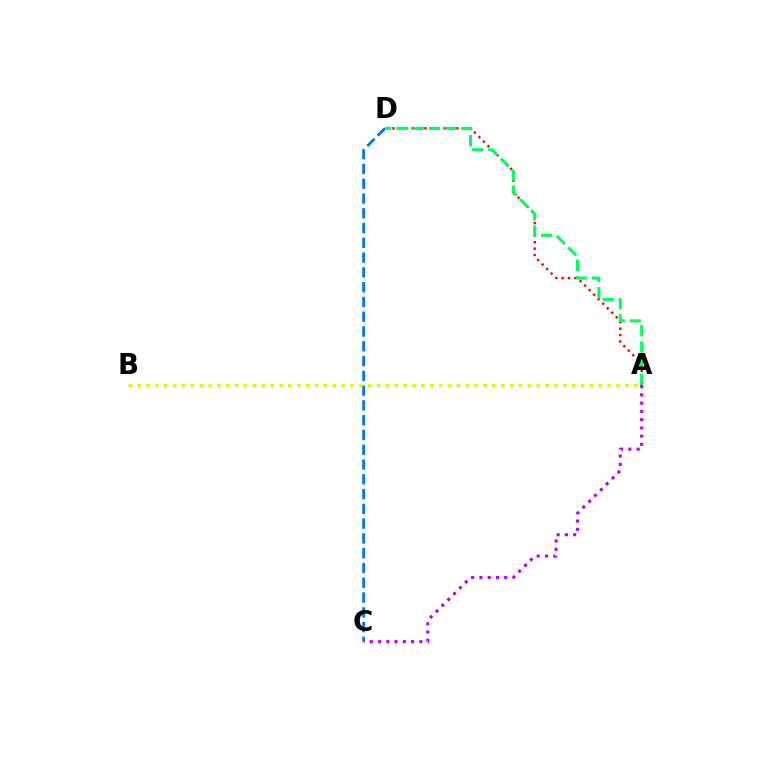{('C', 'D'): [{'color': '#0074ff', 'line_style': 'dashed', 'thickness': 2.01}], ('A', 'D'): [{'color': '#ff0000', 'line_style': 'dotted', 'thickness': 1.74}, {'color': '#00ff5c', 'line_style': 'dashed', 'thickness': 2.2}], ('A', 'C'): [{'color': '#b900ff', 'line_style': 'dotted', 'thickness': 2.25}], ('A', 'B'): [{'color': '#d1ff00', 'line_style': 'dotted', 'thickness': 2.41}]}